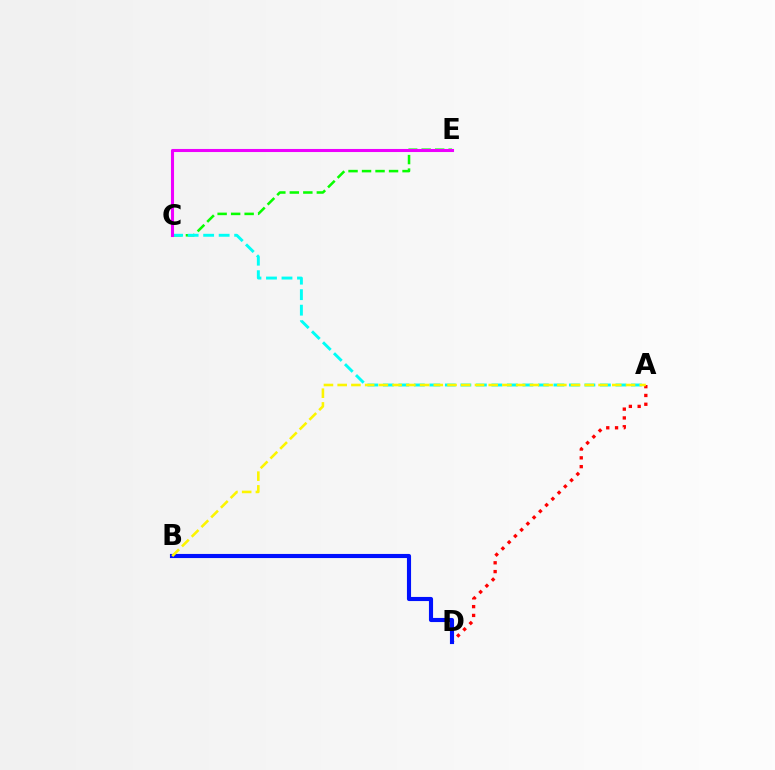{('A', 'D'): [{'color': '#ff0000', 'line_style': 'dotted', 'thickness': 2.39}], ('C', 'E'): [{'color': '#08ff00', 'line_style': 'dashed', 'thickness': 1.83}, {'color': '#ee00ff', 'line_style': 'solid', 'thickness': 2.21}], ('B', 'D'): [{'color': '#0010ff', 'line_style': 'solid', 'thickness': 2.96}], ('A', 'C'): [{'color': '#00fff6', 'line_style': 'dashed', 'thickness': 2.11}], ('A', 'B'): [{'color': '#fcf500', 'line_style': 'dashed', 'thickness': 1.87}]}